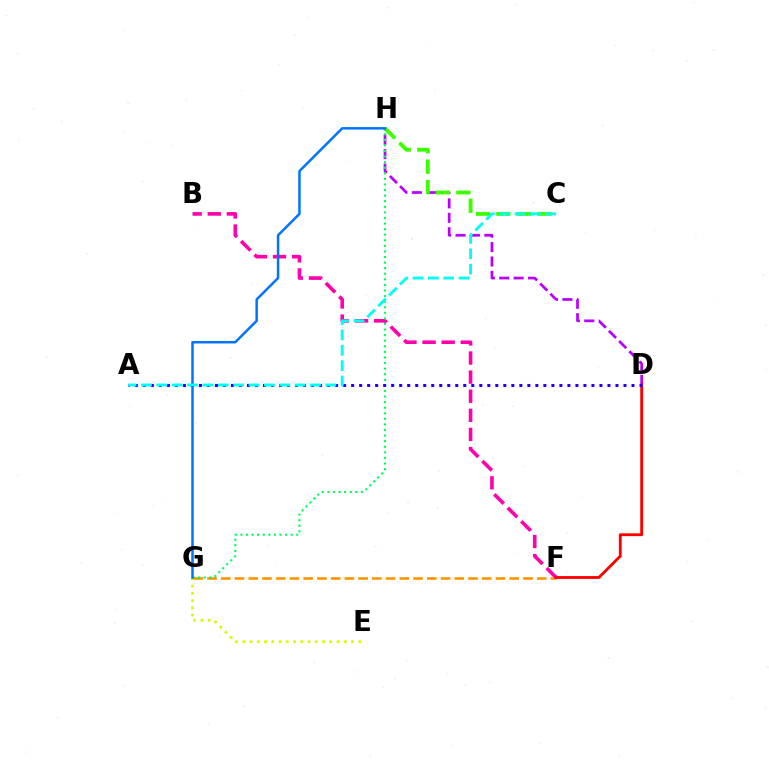{('F', 'G'): [{'color': '#ff9400', 'line_style': 'dashed', 'thickness': 1.87}], ('B', 'F'): [{'color': '#ff00ac', 'line_style': 'dashed', 'thickness': 2.59}], ('D', 'H'): [{'color': '#b900ff', 'line_style': 'dashed', 'thickness': 1.96}], ('E', 'G'): [{'color': '#d1ff00', 'line_style': 'dotted', 'thickness': 1.97}], ('D', 'F'): [{'color': '#ff0000', 'line_style': 'solid', 'thickness': 2.05}], ('G', 'H'): [{'color': '#00ff5c', 'line_style': 'dotted', 'thickness': 1.52}, {'color': '#0074ff', 'line_style': 'solid', 'thickness': 1.79}], ('C', 'H'): [{'color': '#3dff00', 'line_style': 'dashed', 'thickness': 2.78}], ('A', 'D'): [{'color': '#2500ff', 'line_style': 'dotted', 'thickness': 2.18}], ('A', 'C'): [{'color': '#00fff6', 'line_style': 'dashed', 'thickness': 2.09}]}